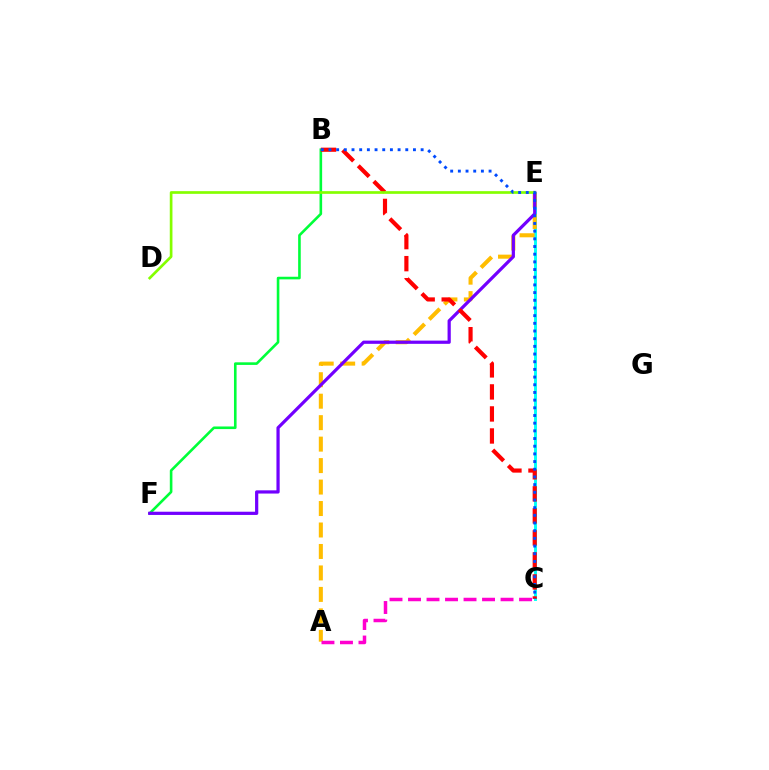{('B', 'F'): [{'color': '#00ff39', 'line_style': 'solid', 'thickness': 1.88}], ('C', 'E'): [{'color': '#00fff6', 'line_style': 'solid', 'thickness': 2.1}], ('A', 'E'): [{'color': '#ffbd00', 'line_style': 'dashed', 'thickness': 2.92}], ('E', 'F'): [{'color': '#7200ff', 'line_style': 'solid', 'thickness': 2.32}], ('B', 'C'): [{'color': '#ff0000', 'line_style': 'dashed', 'thickness': 2.99}, {'color': '#004bff', 'line_style': 'dotted', 'thickness': 2.09}], ('D', 'E'): [{'color': '#84ff00', 'line_style': 'solid', 'thickness': 1.93}], ('A', 'C'): [{'color': '#ff00cf', 'line_style': 'dashed', 'thickness': 2.51}]}